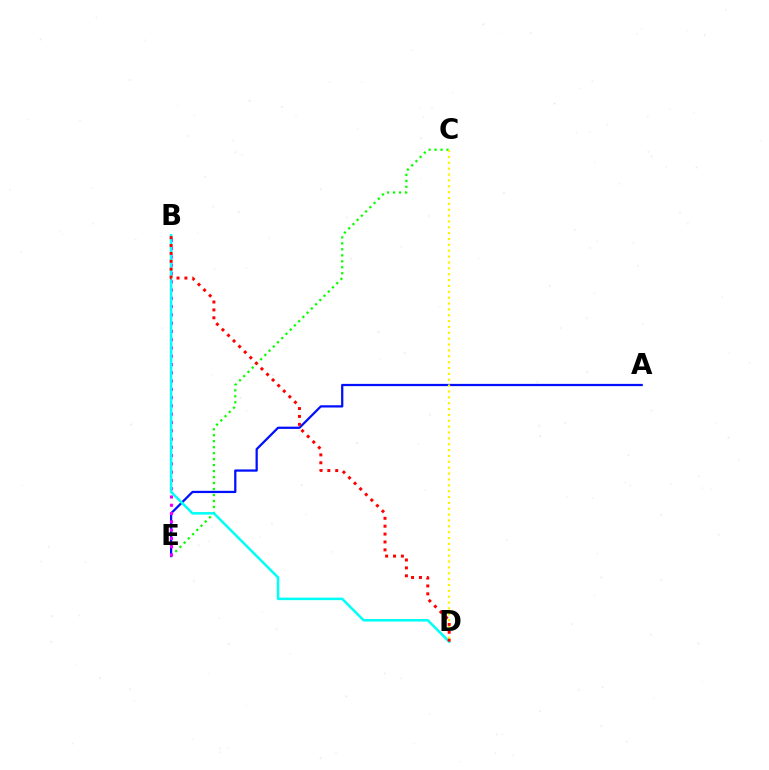{('A', 'E'): [{'color': '#0010ff', 'line_style': 'solid', 'thickness': 1.62}], ('C', 'E'): [{'color': '#08ff00', 'line_style': 'dotted', 'thickness': 1.62}], ('B', 'E'): [{'color': '#ee00ff', 'line_style': 'dotted', 'thickness': 2.25}], ('B', 'D'): [{'color': '#00fff6', 'line_style': 'solid', 'thickness': 1.81}, {'color': '#ff0000', 'line_style': 'dotted', 'thickness': 2.14}], ('C', 'D'): [{'color': '#fcf500', 'line_style': 'dotted', 'thickness': 1.59}]}